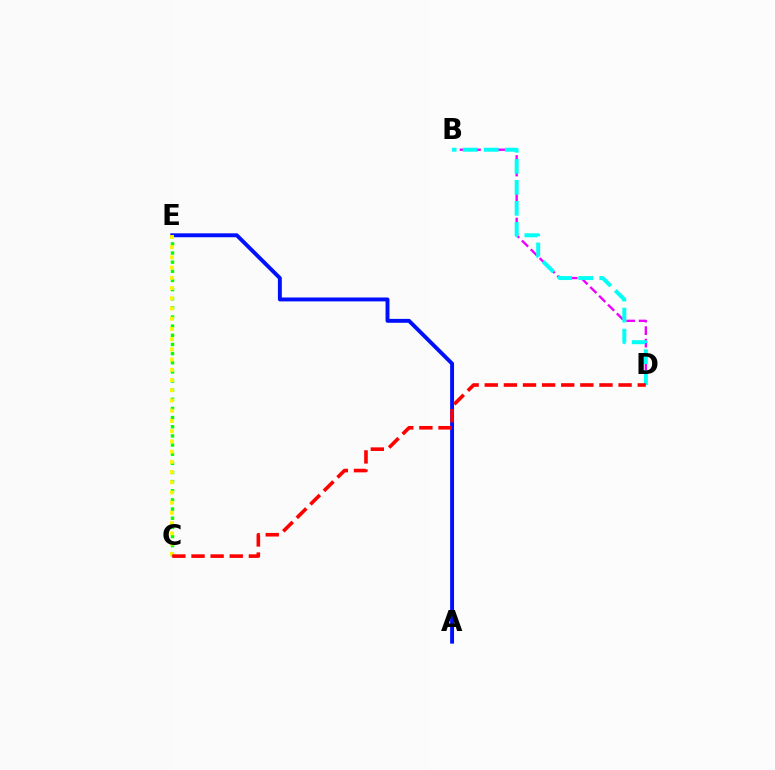{('A', 'E'): [{'color': '#0010ff', 'line_style': 'solid', 'thickness': 2.82}], ('B', 'D'): [{'color': '#ee00ff', 'line_style': 'dashed', 'thickness': 1.7}, {'color': '#00fff6', 'line_style': 'dashed', 'thickness': 2.86}], ('C', 'E'): [{'color': '#08ff00', 'line_style': 'dotted', 'thickness': 2.48}, {'color': '#fcf500', 'line_style': 'dotted', 'thickness': 2.78}], ('C', 'D'): [{'color': '#ff0000', 'line_style': 'dashed', 'thickness': 2.6}]}